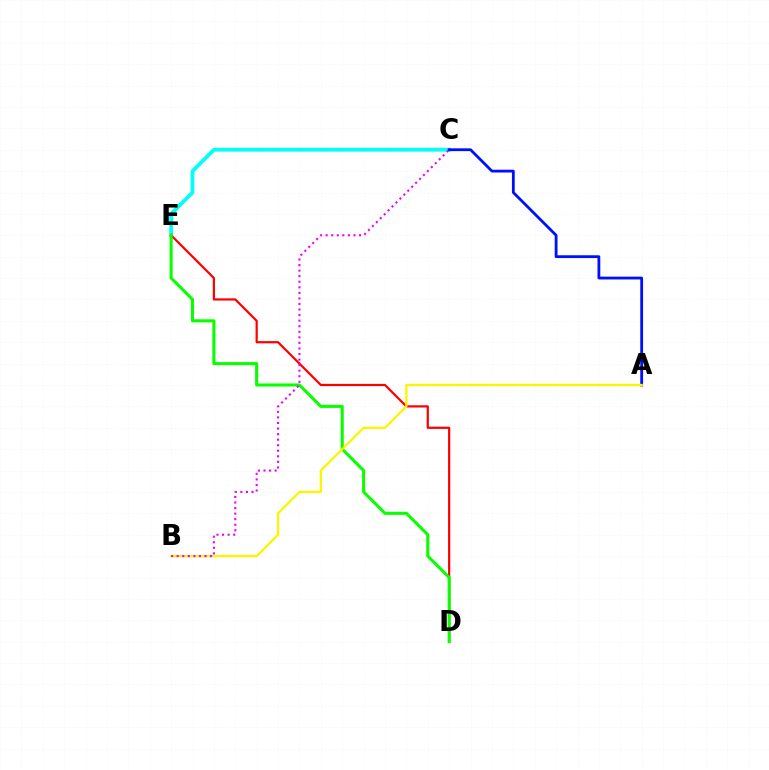{('C', 'E'): [{'color': '#00fff6', 'line_style': 'solid', 'thickness': 2.72}], ('A', 'C'): [{'color': '#0010ff', 'line_style': 'solid', 'thickness': 2.02}], ('D', 'E'): [{'color': '#ff0000', 'line_style': 'solid', 'thickness': 1.59}, {'color': '#08ff00', 'line_style': 'solid', 'thickness': 2.21}], ('A', 'B'): [{'color': '#fcf500', 'line_style': 'solid', 'thickness': 1.65}], ('B', 'C'): [{'color': '#ee00ff', 'line_style': 'dotted', 'thickness': 1.51}]}